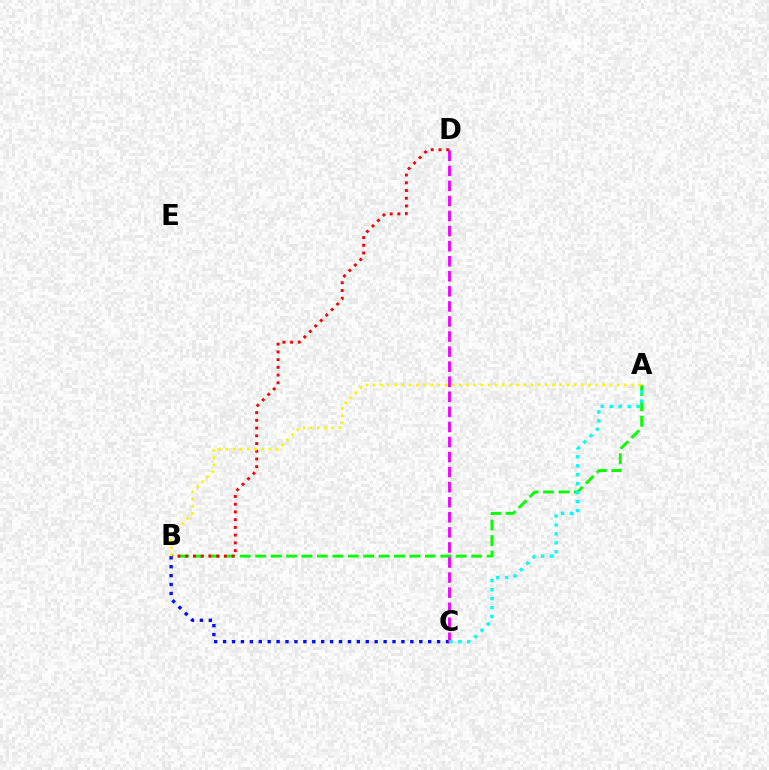{('A', 'B'): [{'color': '#08ff00', 'line_style': 'dashed', 'thickness': 2.1}, {'color': '#fcf500', 'line_style': 'dotted', 'thickness': 1.95}], ('B', 'C'): [{'color': '#0010ff', 'line_style': 'dotted', 'thickness': 2.42}], ('C', 'D'): [{'color': '#ee00ff', 'line_style': 'dashed', 'thickness': 2.05}], ('B', 'D'): [{'color': '#ff0000', 'line_style': 'dotted', 'thickness': 2.1}], ('A', 'C'): [{'color': '#00fff6', 'line_style': 'dotted', 'thickness': 2.43}]}